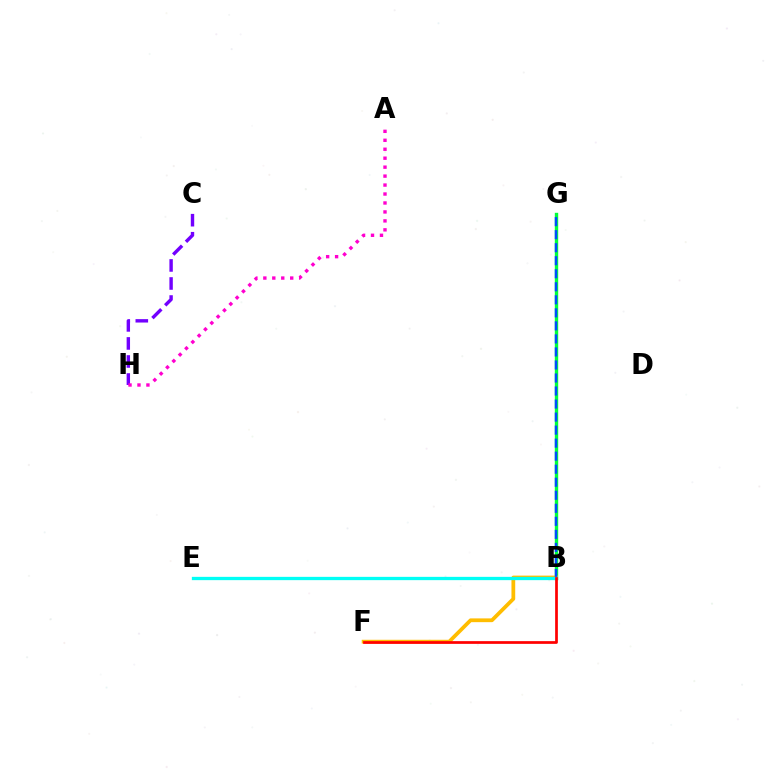{('B', 'G'): [{'color': '#84ff00', 'line_style': 'dashed', 'thickness': 1.89}, {'color': '#00ff39', 'line_style': 'solid', 'thickness': 2.44}, {'color': '#004bff', 'line_style': 'dashed', 'thickness': 1.77}], ('C', 'H'): [{'color': '#7200ff', 'line_style': 'dashed', 'thickness': 2.45}], ('B', 'F'): [{'color': '#ffbd00', 'line_style': 'solid', 'thickness': 2.71}, {'color': '#ff0000', 'line_style': 'solid', 'thickness': 1.96}], ('B', 'E'): [{'color': '#00fff6', 'line_style': 'solid', 'thickness': 2.37}], ('A', 'H'): [{'color': '#ff00cf', 'line_style': 'dotted', 'thickness': 2.43}]}